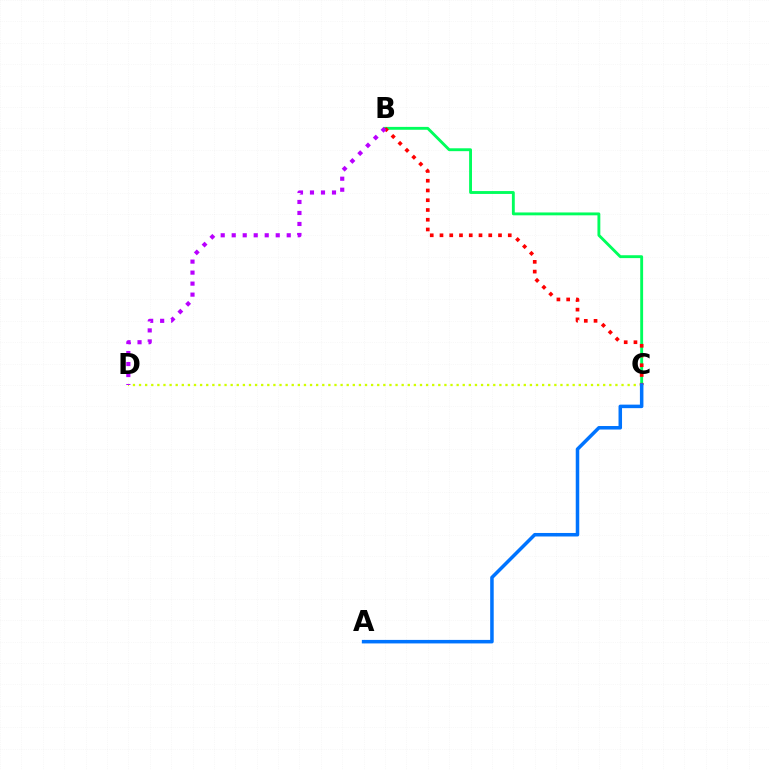{('B', 'C'): [{'color': '#00ff5c', 'line_style': 'solid', 'thickness': 2.07}, {'color': '#ff0000', 'line_style': 'dotted', 'thickness': 2.65}], ('C', 'D'): [{'color': '#d1ff00', 'line_style': 'dotted', 'thickness': 1.66}], ('A', 'C'): [{'color': '#0074ff', 'line_style': 'solid', 'thickness': 2.53}], ('B', 'D'): [{'color': '#b900ff', 'line_style': 'dotted', 'thickness': 2.99}]}